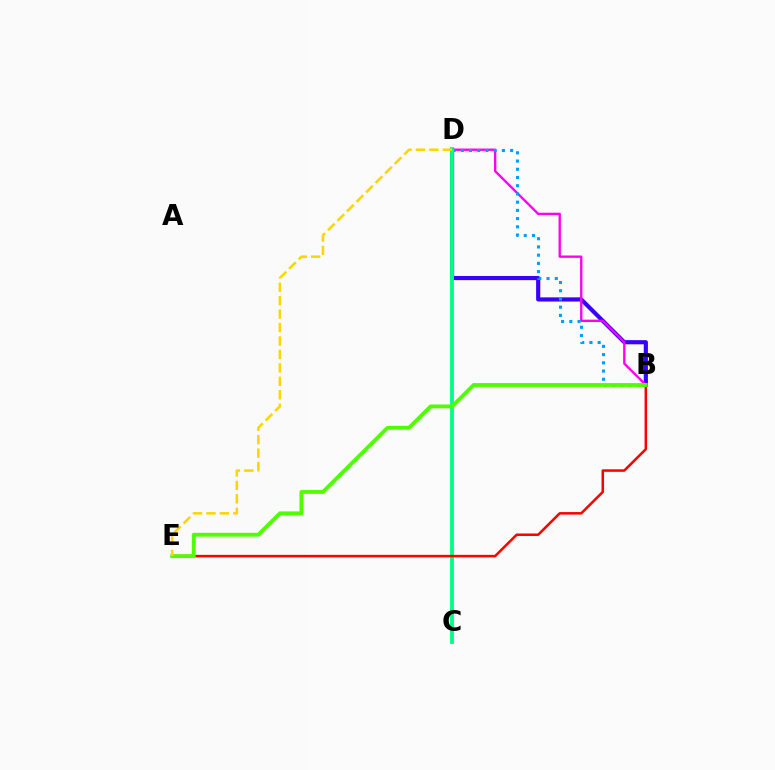{('B', 'D'): [{'color': '#3700ff', 'line_style': 'solid', 'thickness': 2.99}, {'color': '#ff00ed', 'line_style': 'solid', 'thickness': 1.7}, {'color': '#009eff', 'line_style': 'dotted', 'thickness': 2.23}], ('C', 'D'): [{'color': '#00ff86', 'line_style': 'solid', 'thickness': 2.77}], ('B', 'E'): [{'color': '#ff0000', 'line_style': 'solid', 'thickness': 1.82}, {'color': '#4fff00', 'line_style': 'solid', 'thickness': 2.75}], ('D', 'E'): [{'color': '#ffd500', 'line_style': 'dashed', 'thickness': 1.83}]}